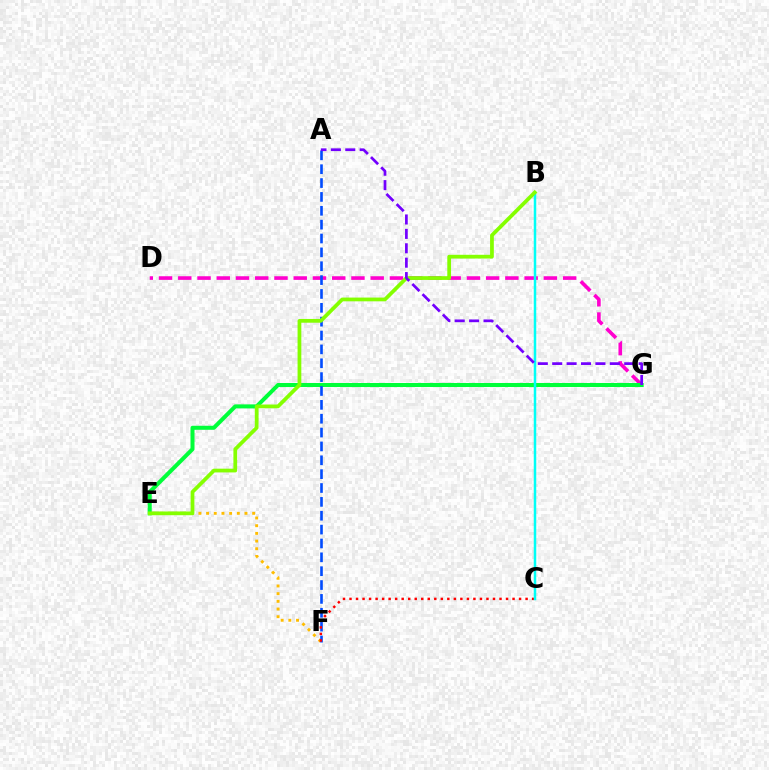{('D', 'G'): [{'color': '#ff00cf', 'line_style': 'dashed', 'thickness': 2.61}], ('E', 'G'): [{'color': '#00ff39', 'line_style': 'solid', 'thickness': 2.89}], ('E', 'F'): [{'color': '#ffbd00', 'line_style': 'dotted', 'thickness': 2.09}], ('A', 'F'): [{'color': '#004bff', 'line_style': 'dashed', 'thickness': 1.88}], ('C', 'F'): [{'color': '#ff0000', 'line_style': 'dotted', 'thickness': 1.77}], ('B', 'C'): [{'color': '#00fff6', 'line_style': 'solid', 'thickness': 1.8}], ('B', 'E'): [{'color': '#84ff00', 'line_style': 'solid', 'thickness': 2.7}], ('A', 'G'): [{'color': '#7200ff', 'line_style': 'dashed', 'thickness': 1.96}]}